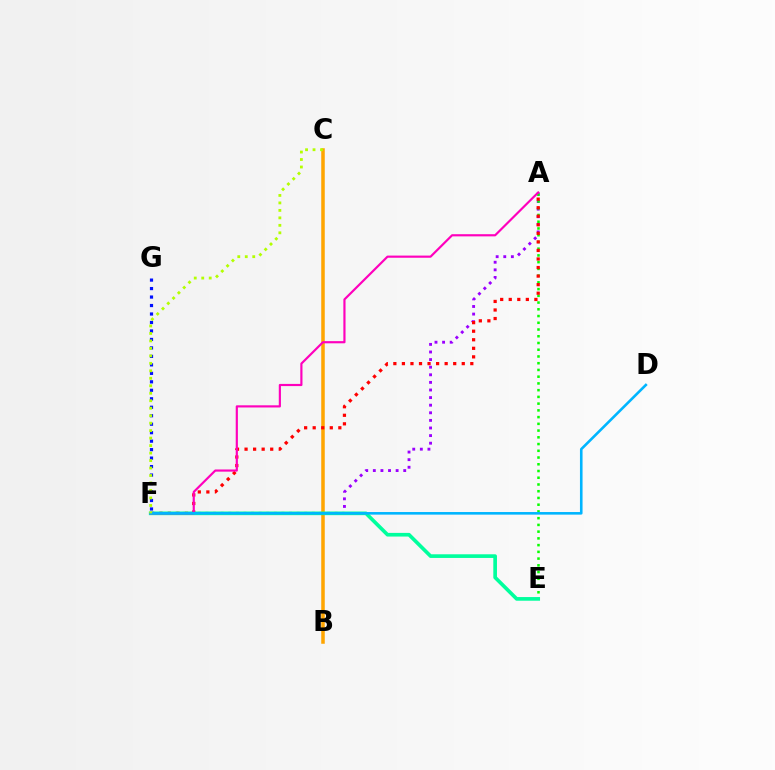{('A', 'F'): [{'color': '#9b00ff', 'line_style': 'dotted', 'thickness': 2.06}, {'color': '#ff0000', 'line_style': 'dotted', 'thickness': 2.32}, {'color': '#ff00bd', 'line_style': 'solid', 'thickness': 1.56}], ('A', 'E'): [{'color': '#08ff00', 'line_style': 'dotted', 'thickness': 1.83}], ('B', 'C'): [{'color': '#ffa500', 'line_style': 'solid', 'thickness': 2.54}], ('E', 'F'): [{'color': '#00ff9d', 'line_style': 'solid', 'thickness': 2.63}], ('F', 'G'): [{'color': '#0010ff', 'line_style': 'dotted', 'thickness': 2.3}], ('D', 'F'): [{'color': '#00b5ff', 'line_style': 'solid', 'thickness': 1.87}], ('C', 'F'): [{'color': '#b3ff00', 'line_style': 'dotted', 'thickness': 2.03}]}